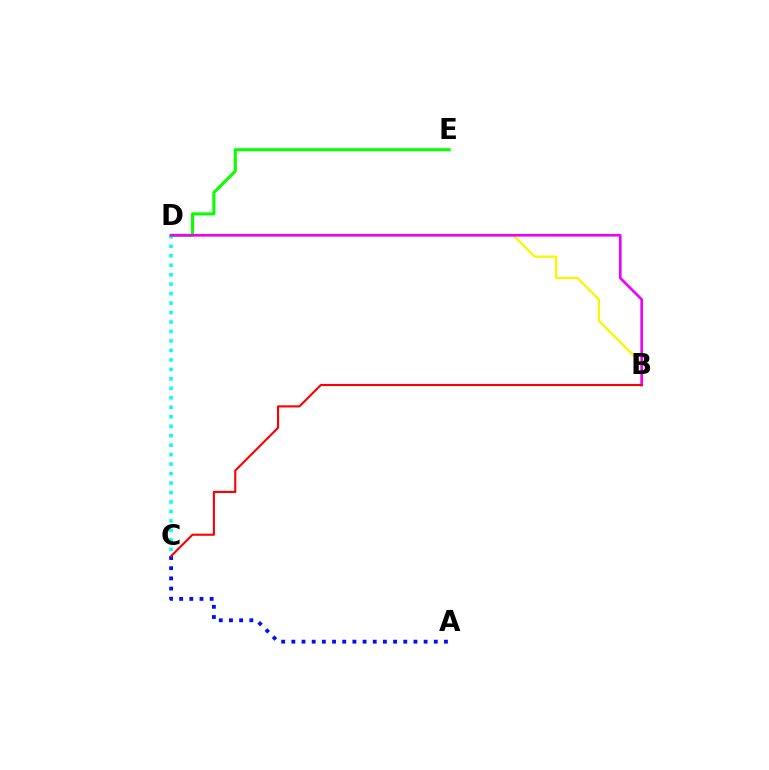{('B', 'D'): [{'color': '#fcf500', 'line_style': 'solid', 'thickness': 1.64}, {'color': '#ee00ff', 'line_style': 'solid', 'thickness': 1.9}], ('A', 'C'): [{'color': '#0010ff', 'line_style': 'dotted', 'thickness': 2.76}], ('C', 'D'): [{'color': '#00fff6', 'line_style': 'dotted', 'thickness': 2.57}], ('D', 'E'): [{'color': '#08ff00', 'line_style': 'solid', 'thickness': 2.19}], ('B', 'C'): [{'color': '#ff0000', 'line_style': 'solid', 'thickness': 1.53}]}